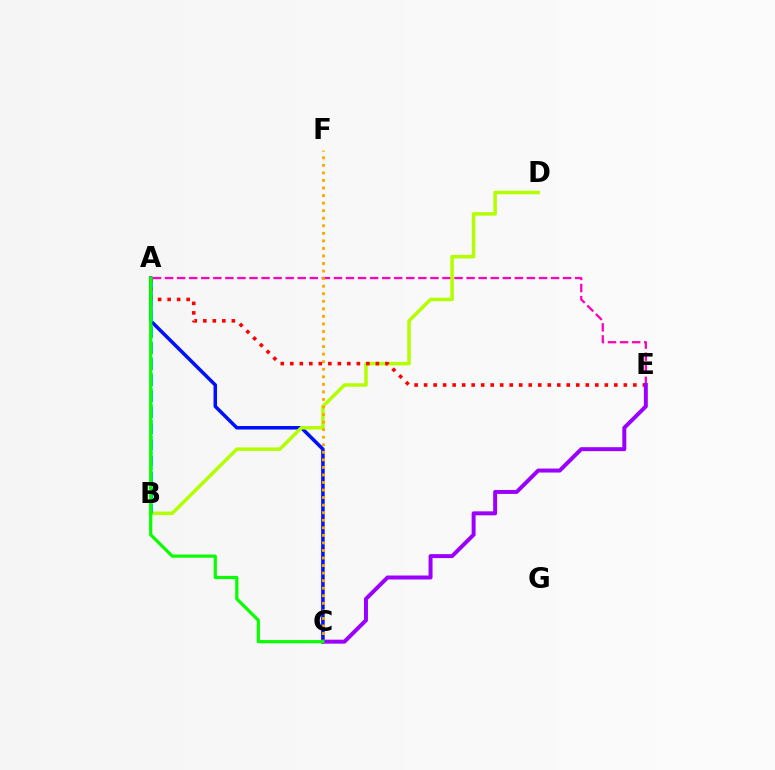{('A', 'C'): [{'color': '#0010ff', 'line_style': 'solid', 'thickness': 2.53}, {'color': '#08ff00', 'line_style': 'solid', 'thickness': 2.3}], ('A', 'B'): [{'color': '#00ff9d', 'line_style': 'dotted', 'thickness': 2.14}, {'color': '#00b5ff', 'line_style': 'dashed', 'thickness': 2.18}], ('A', 'E'): [{'color': '#ff00bd', 'line_style': 'dashed', 'thickness': 1.64}, {'color': '#ff0000', 'line_style': 'dotted', 'thickness': 2.58}], ('B', 'D'): [{'color': '#b3ff00', 'line_style': 'solid', 'thickness': 2.52}], ('C', 'F'): [{'color': '#ffa500', 'line_style': 'dotted', 'thickness': 2.05}], ('C', 'E'): [{'color': '#9b00ff', 'line_style': 'solid', 'thickness': 2.86}]}